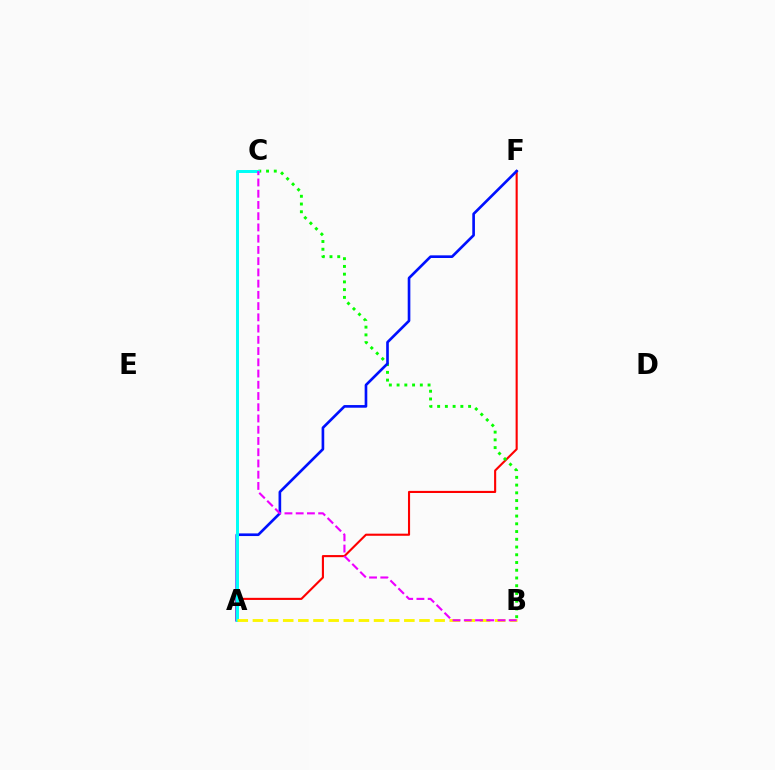{('A', 'F'): [{'color': '#ff0000', 'line_style': 'solid', 'thickness': 1.52}, {'color': '#0010ff', 'line_style': 'solid', 'thickness': 1.91}], ('B', 'C'): [{'color': '#08ff00', 'line_style': 'dotted', 'thickness': 2.1}, {'color': '#ee00ff', 'line_style': 'dashed', 'thickness': 1.53}], ('A', 'C'): [{'color': '#00fff6', 'line_style': 'solid', 'thickness': 2.14}], ('A', 'B'): [{'color': '#fcf500', 'line_style': 'dashed', 'thickness': 2.06}]}